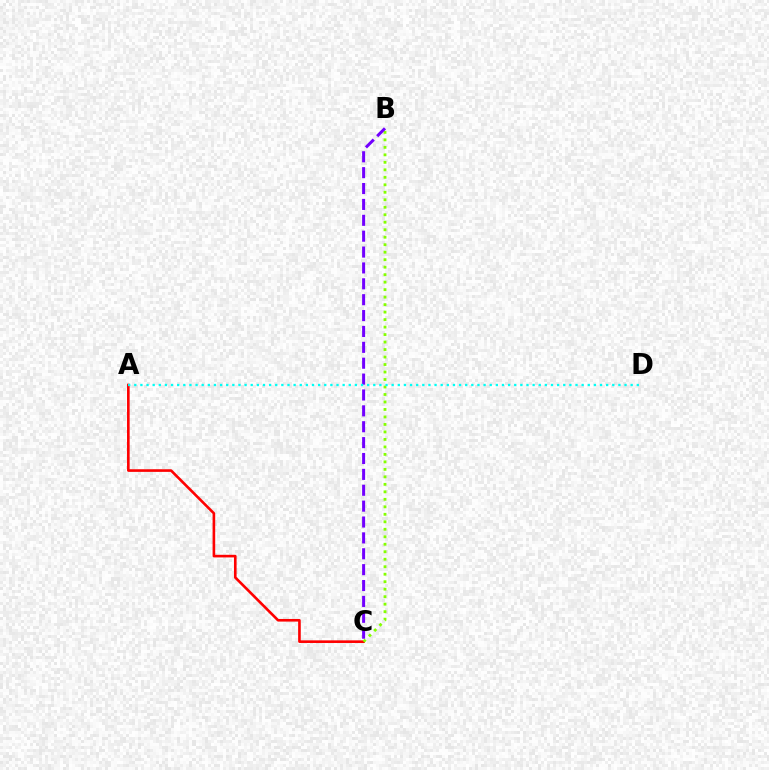{('A', 'C'): [{'color': '#ff0000', 'line_style': 'solid', 'thickness': 1.89}], ('B', 'C'): [{'color': '#84ff00', 'line_style': 'dotted', 'thickness': 2.03}, {'color': '#7200ff', 'line_style': 'dashed', 'thickness': 2.16}], ('A', 'D'): [{'color': '#00fff6', 'line_style': 'dotted', 'thickness': 1.67}]}